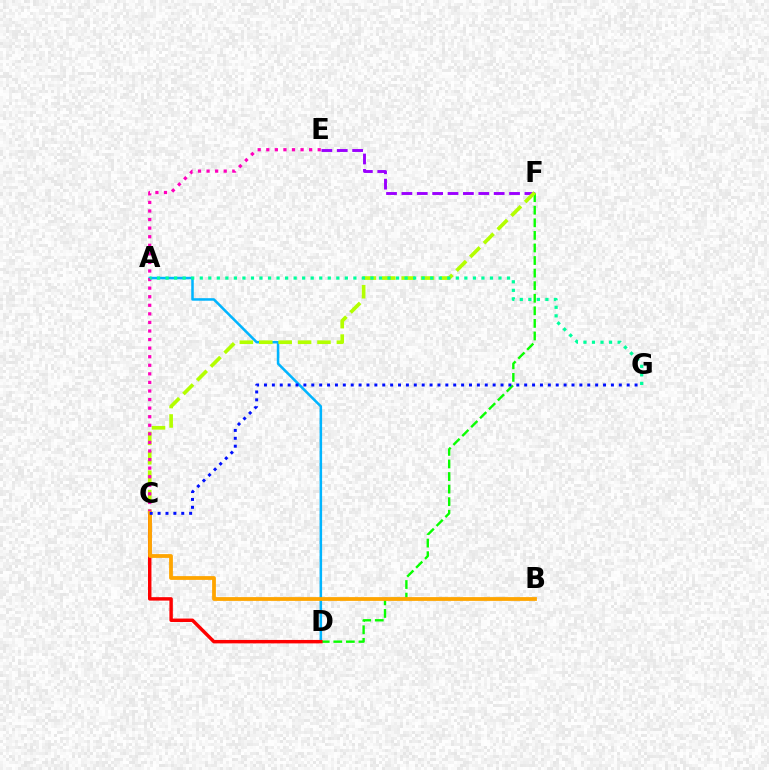{('A', 'D'): [{'color': '#00b5ff', 'line_style': 'solid', 'thickness': 1.82}], ('E', 'F'): [{'color': '#9b00ff', 'line_style': 'dashed', 'thickness': 2.09}], ('D', 'F'): [{'color': '#08ff00', 'line_style': 'dashed', 'thickness': 1.71}], ('C', 'D'): [{'color': '#ff0000', 'line_style': 'solid', 'thickness': 2.48}], ('C', 'F'): [{'color': '#b3ff00', 'line_style': 'dashed', 'thickness': 2.64}], ('C', 'E'): [{'color': '#ff00bd', 'line_style': 'dotted', 'thickness': 2.33}], ('A', 'G'): [{'color': '#00ff9d', 'line_style': 'dotted', 'thickness': 2.32}], ('B', 'C'): [{'color': '#ffa500', 'line_style': 'solid', 'thickness': 2.72}], ('C', 'G'): [{'color': '#0010ff', 'line_style': 'dotted', 'thickness': 2.14}]}